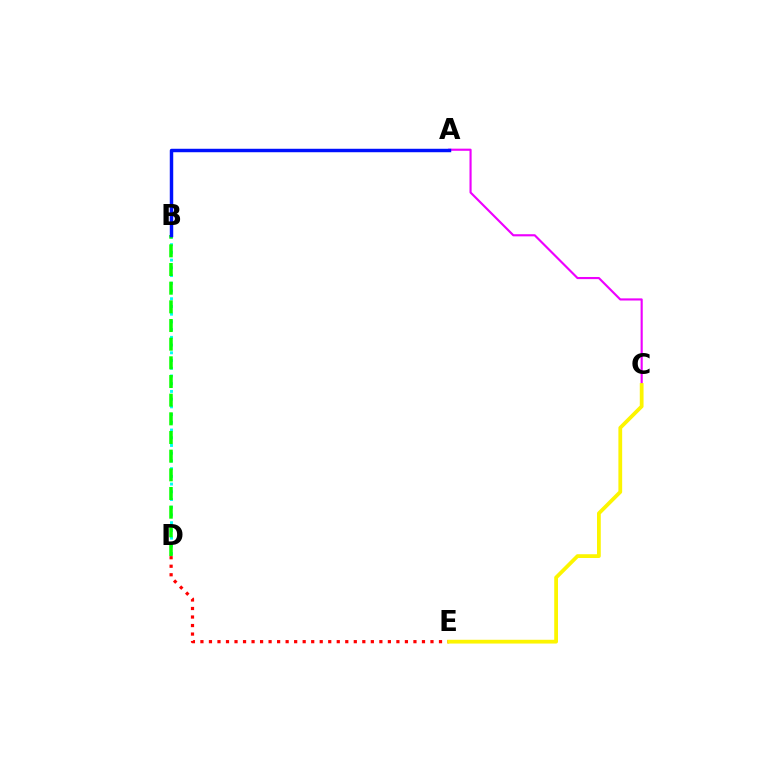{('B', 'D'): [{'color': '#00fff6', 'line_style': 'dotted', 'thickness': 2.1}, {'color': '#08ff00', 'line_style': 'dashed', 'thickness': 2.54}], ('A', 'C'): [{'color': '#ee00ff', 'line_style': 'solid', 'thickness': 1.54}], ('D', 'E'): [{'color': '#ff0000', 'line_style': 'dotted', 'thickness': 2.31}], ('C', 'E'): [{'color': '#fcf500', 'line_style': 'solid', 'thickness': 2.71}], ('A', 'B'): [{'color': '#0010ff', 'line_style': 'solid', 'thickness': 2.49}]}